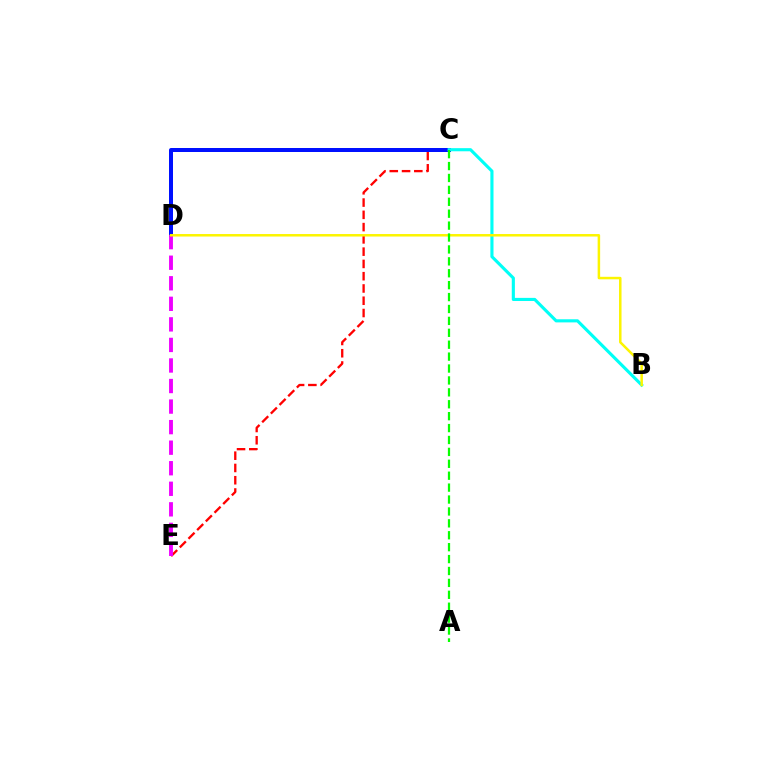{('C', 'E'): [{'color': '#ff0000', 'line_style': 'dashed', 'thickness': 1.67}], ('C', 'D'): [{'color': '#0010ff', 'line_style': 'solid', 'thickness': 2.88}], ('B', 'C'): [{'color': '#00fff6', 'line_style': 'solid', 'thickness': 2.25}], ('D', 'E'): [{'color': '#ee00ff', 'line_style': 'dashed', 'thickness': 2.79}], ('B', 'D'): [{'color': '#fcf500', 'line_style': 'solid', 'thickness': 1.8}], ('A', 'C'): [{'color': '#08ff00', 'line_style': 'dashed', 'thickness': 1.62}]}